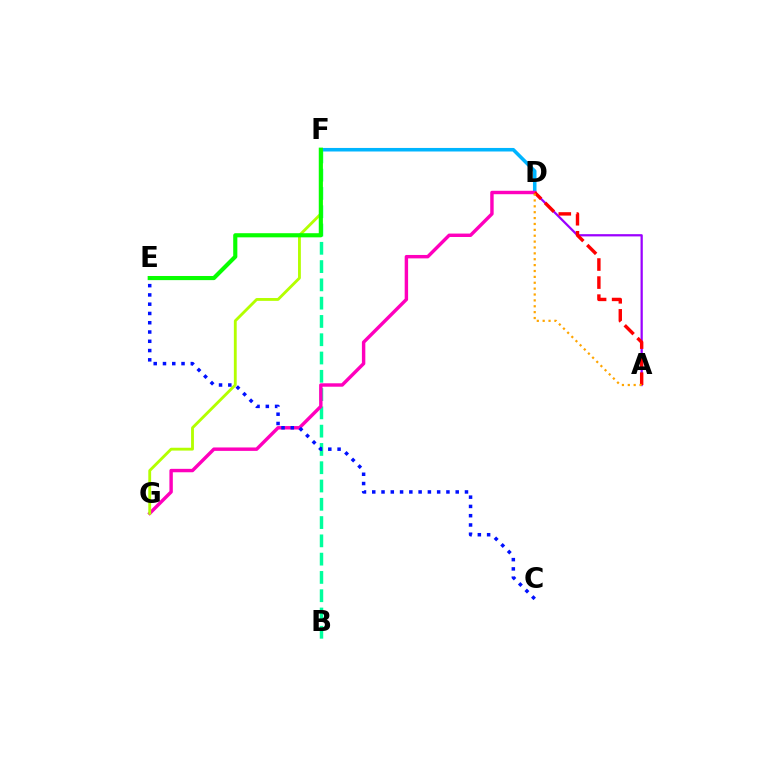{('D', 'F'): [{'color': '#00b5ff', 'line_style': 'solid', 'thickness': 2.55}], ('A', 'D'): [{'color': '#9b00ff', 'line_style': 'solid', 'thickness': 1.62}, {'color': '#ff0000', 'line_style': 'dashed', 'thickness': 2.45}, {'color': '#ffa500', 'line_style': 'dotted', 'thickness': 1.6}], ('B', 'F'): [{'color': '#00ff9d', 'line_style': 'dashed', 'thickness': 2.48}], ('D', 'G'): [{'color': '#ff00bd', 'line_style': 'solid', 'thickness': 2.46}], ('F', 'G'): [{'color': '#b3ff00', 'line_style': 'solid', 'thickness': 2.04}], ('E', 'F'): [{'color': '#08ff00', 'line_style': 'solid', 'thickness': 2.97}], ('C', 'E'): [{'color': '#0010ff', 'line_style': 'dotted', 'thickness': 2.52}]}